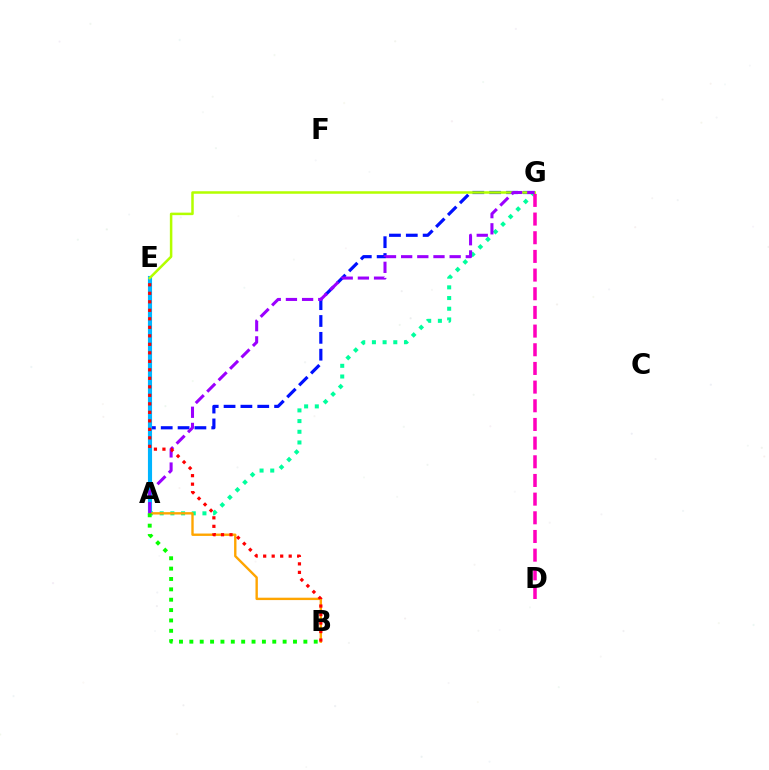{('A', 'G'): [{'color': '#0010ff', 'line_style': 'dashed', 'thickness': 2.29}, {'color': '#00ff9d', 'line_style': 'dotted', 'thickness': 2.9}, {'color': '#9b00ff', 'line_style': 'dashed', 'thickness': 2.2}], ('A', 'E'): [{'color': '#00b5ff', 'line_style': 'solid', 'thickness': 2.97}], ('D', 'G'): [{'color': '#ff00bd', 'line_style': 'dashed', 'thickness': 2.54}], ('E', 'G'): [{'color': '#b3ff00', 'line_style': 'solid', 'thickness': 1.81}], ('A', 'B'): [{'color': '#ffa500', 'line_style': 'solid', 'thickness': 1.71}, {'color': '#08ff00', 'line_style': 'dotted', 'thickness': 2.82}], ('B', 'E'): [{'color': '#ff0000', 'line_style': 'dotted', 'thickness': 2.31}]}